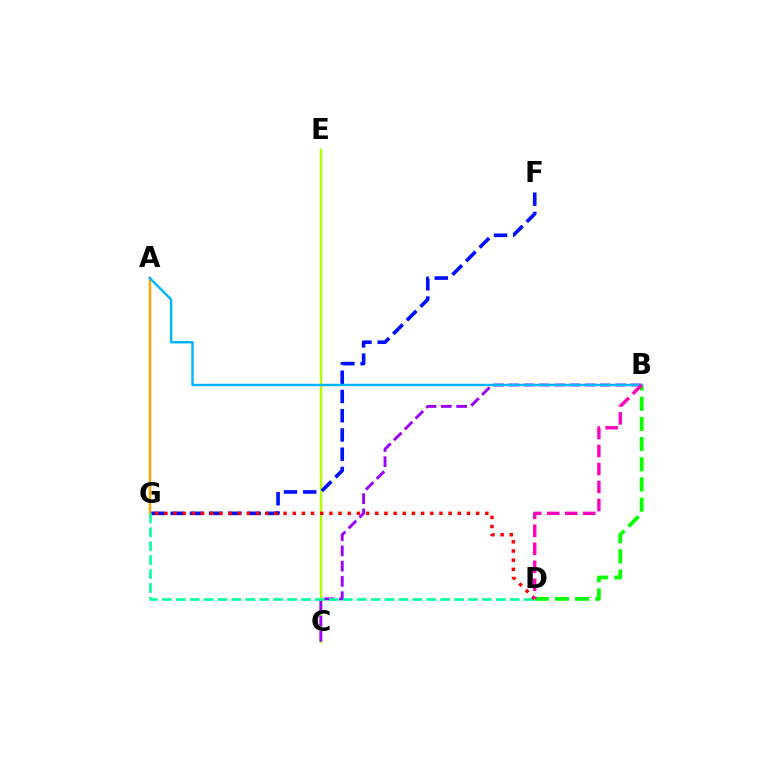{('C', 'E'): [{'color': '#b3ff00', 'line_style': 'solid', 'thickness': 1.76}], ('A', 'G'): [{'color': '#ffa500', 'line_style': 'solid', 'thickness': 1.74}], ('B', 'C'): [{'color': '#9b00ff', 'line_style': 'dashed', 'thickness': 2.07}], ('B', 'D'): [{'color': '#08ff00', 'line_style': 'dashed', 'thickness': 2.74}, {'color': '#ff00bd', 'line_style': 'dashed', 'thickness': 2.44}], ('F', 'G'): [{'color': '#0010ff', 'line_style': 'dashed', 'thickness': 2.61}], ('D', 'G'): [{'color': '#00ff9d', 'line_style': 'dashed', 'thickness': 1.89}, {'color': '#ff0000', 'line_style': 'dotted', 'thickness': 2.49}], ('A', 'B'): [{'color': '#00b5ff', 'line_style': 'solid', 'thickness': 1.75}]}